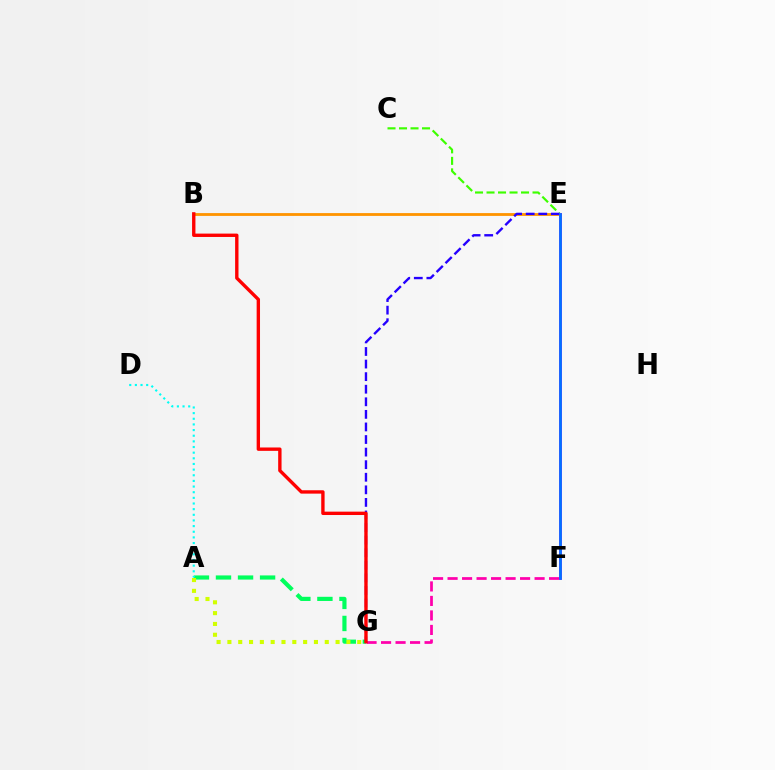{('F', 'G'): [{'color': '#ff00ac', 'line_style': 'dashed', 'thickness': 1.97}], ('C', 'E'): [{'color': '#3dff00', 'line_style': 'dashed', 'thickness': 1.56}], ('B', 'E'): [{'color': '#ff9400', 'line_style': 'solid', 'thickness': 2.03}], ('A', 'G'): [{'color': '#00ff5c', 'line_style': 'dashed', 'thickness': 3.0}, {'color': '#d1ff00', 'line_style': 'dotted', 'thickness': 2.94}], ('E', 'G'): [{'color': '#2500ff', 'line_style': 'dashed', 'thickness': 1.71}], ('E', 'F'): [{'color': '#b900ff', 'line_style': 'solid', 'thickness': 2.0}, {'color': '#0074ff', 'line_style': 'solid', 'thickness': 1.91}], ('B', 'G'): [{'color': '#ff0000', 'line_style': 'solid', 'thickness': 2.42}], ('A', 'D'): [{'color': '#00fff6', 'line_style': 'dotted', 'thickness': 1.53}]}